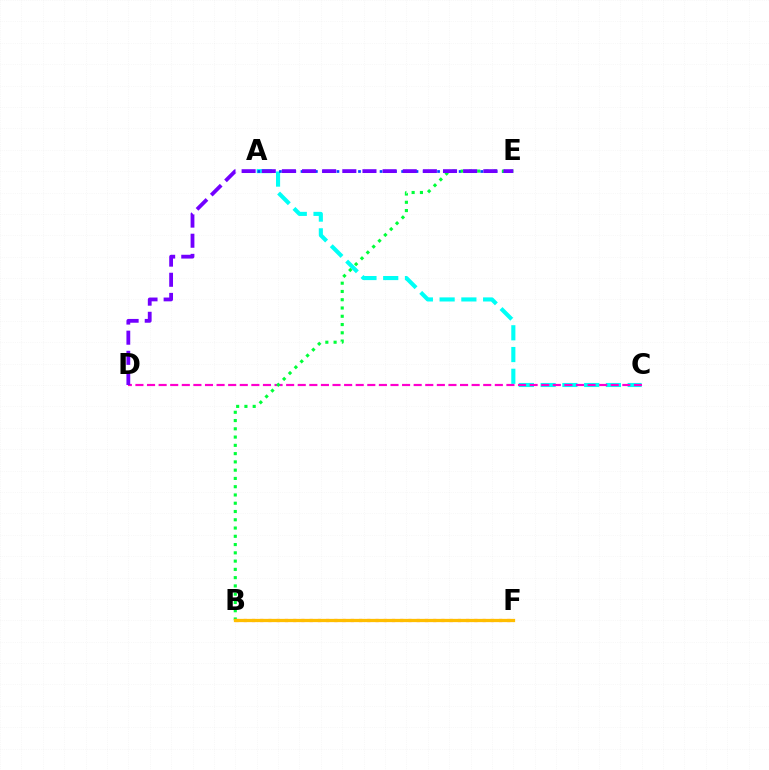{('B', 'F'): [{'color': '#ff0000', 'line_style': 'dotted', 'thickness': 2.24}, {'color': '#84ff00', 'line_style': 'dotted', 'thickness': 2.16}, {'color': '#ffbd00', 'line_style': 'solid', 'thickness': 2.35}], ('A', 'C'): [{'color': '#00fff6', 'line_style': 'dashed', 'thickness': 2.96}], ('A', 'E'): [{'color': '#004bff', 'line_style': 'dotted', 'thickness': 1.95}], ('C', 'D'): [{'color': '#ff00cf', 'line_style': 'dashed', 'thickness': 1.57}], ('B', 'E'): [{'color': '#00ff39', 'line_style': 'dotted', 'thickness': 2.25}], ('D', 'E'): [{'color': '#7200ff', 'line_style': 'dashed', 'thickness': 2.74}]}